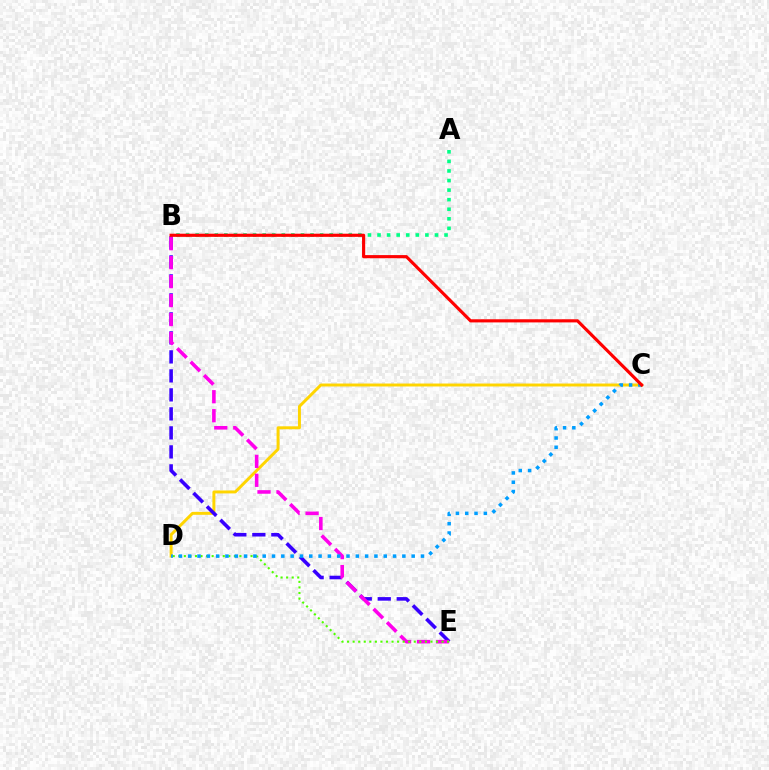{('C', 'D'): [{'color': '#ffd500', 'line_style': 'solid', 'thickness': 2.12}, {'color': '#009eff', 'line_style': 'dotted', 'thickness': 2.53}], ('B', 'E'): [{'color': '#3700ff', 'line_style': 'dashed', 'thickness': 2.58}, {'color': '#ff00ed', 'line_style': 'dashed', 'thickness': 2.58}], ('D', 'E'): [{'color': '#4fff00', 'line_style': 'dotted', 'thickness': 1.51}], ('A', 'B'): [{'color': '#00ff86', 'line_style': 'dotted', 'thickness': 2.6}], ('B', 'C'): [{'color': '#ff0000', 'line_style': 'solid', 'thickness': 2.27}]}